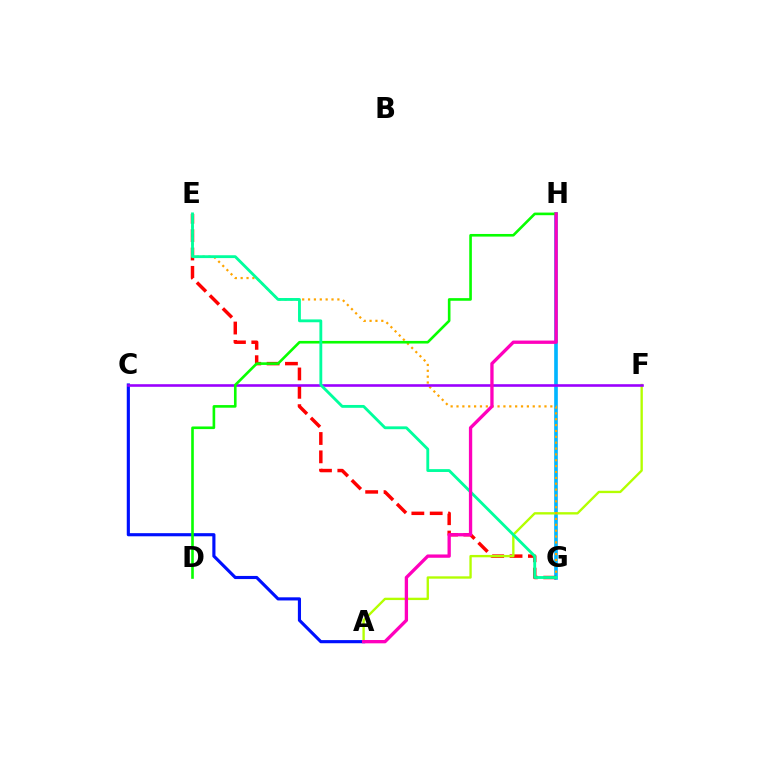{('G', 'H'): [{'color': '#00b5ff', 'line_style': 'solid', 'thickness': 2.63}], ('A', 'C'): [{'color': '#0010ff', 'line_style': 'solid', 'thickness': 2.26}], ('E', 'G'): [{'color': '#ff0000', 'line_style': 'dashed', 'thickness': 2.49}, {'color': '#ffa500', 'line_style': 'dotted', 'thickness': 1.59}, {'color': '#00ff9d', 'line_style': 'solid', 'thickness': 2.05}], ('A', 'F'): [{'color': '#b3ff00', 'line_style': 'solid', 'thickness': 1.7}], ('C', 'F'): [{'color': '#9b00ff', 'line_style': 'solid', 'thickness': 1.88}], ('D', 'H'): [{'color': '#08ff00', 'line_style': 'solid', 'thickness': 1.89}], ('A', 'H'): [{'color': '#ff00bd', 'line_style': 'solid', 'thickness': 2.39}]}